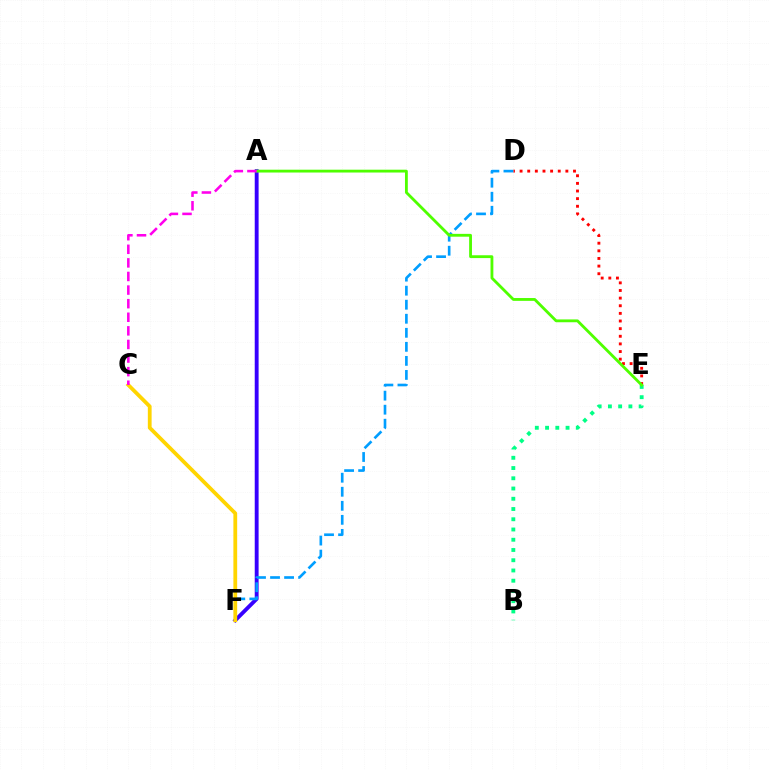{('A', 'F'): [{'color': '#3700ff', 'line_style': 'solid', 'thickness': 2.78}], ('B', 'E'): [{'color': '#00ff86', 'line_style': 'dotted', 'thickness': 2.78}], ('D', 'E'): [{'color': '#ff0000', 'line_style': 'dotted', 'thickness': 2.07}], ('D', 'F'): [{'color': '#009eff', 'line_style': 'dashed', 'thickness': 1.91}], ('A', 'E'): [{'color': '#4fff00', 'line_style': 'solid', 'thickness': 2.04}], ('C', 'F'): [{'color': '#ffd500', 'line_style': 'solid', 'thickness': 2.72}], ('A', 'C'): [{'color': '#ff00ed', 'line_style': 'dashed', 'thickness': 1.85}]}